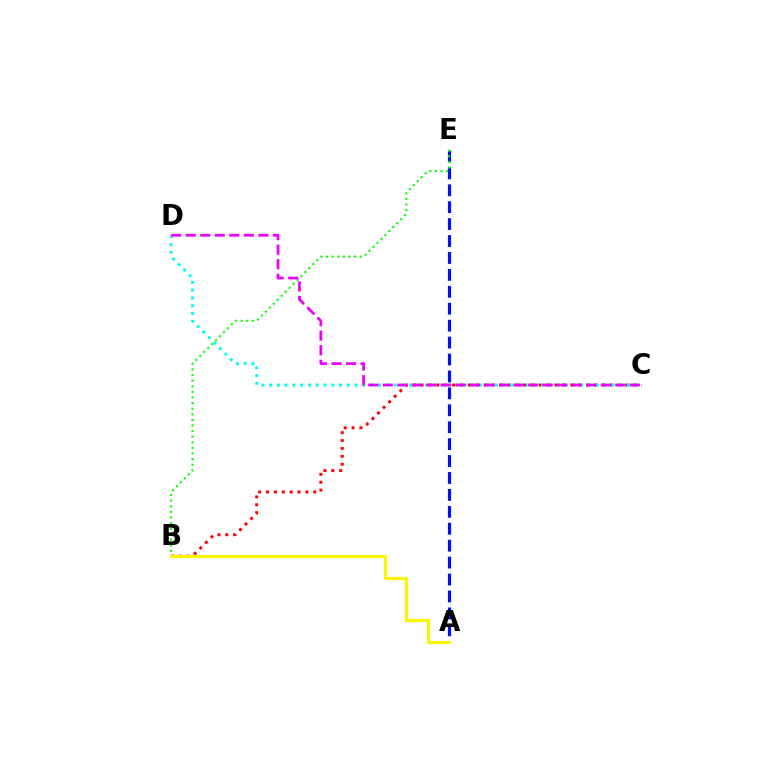{('B', 'C'): [{'color': '#ff0000', 'line_style': 'dotted', 'thickness': 2.14}], ('A', 'E'): [{'color': '#0010ff', 'line_style': 'dashed', 'thickness': 2.3}], ('B', 'E'): [{'color': '#08ff00', 'line_style': 'dotted', 'thickness': 1.52}], ('A', 'B'): [{'color': '#fcf500', 'line_style': 'solid', 'thickness': 2.22}], ('C', 'D'): [{'color': '#00fff6', 'line_style': 'dotted', 'thickness': 2.11}, {'color': '#ee00ff', 'line_style': 'dashed', 'thickness': 1.97}]}